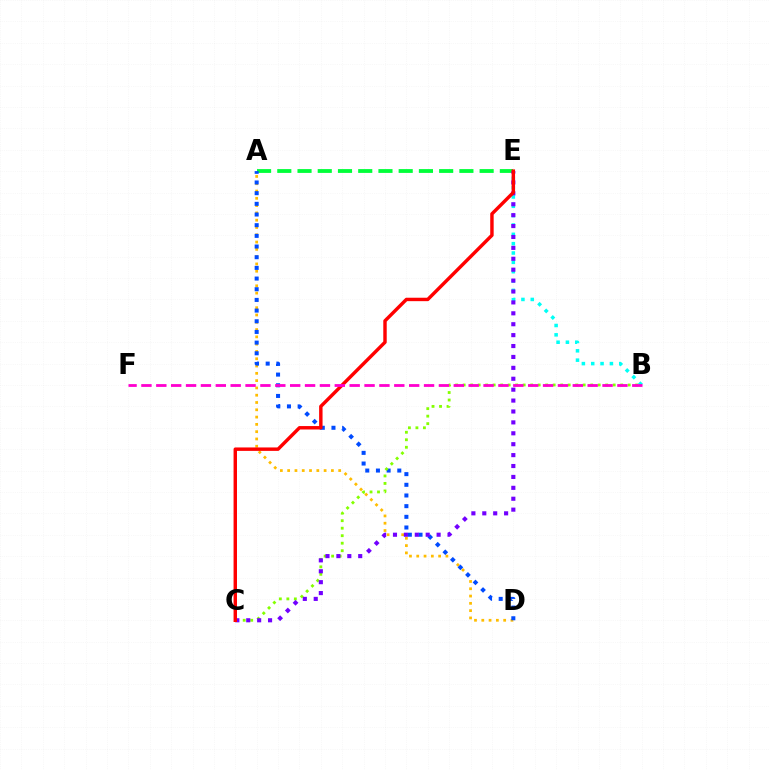{('A', 'D'): [{'color': '#ffbd00', 'line_style': 'dotted', 'thickness': 1.98}, {'color': '#004bff', 'line_style': 'dotted', 'thickness': 2.9}], ('A', 'E'): [{'color': '#00ff39', 'line_style': 'dashed', 'thickness': 2.75}], ('B', 'E'): [{'color': '#00fff6', 'line_style': 'dotted', 'thickness': 2.54}], ('B', 'C'): [{'color': '#84ff00', 'line_style': 'dotted', 'thickness': 2.04}], ('C', 'E'): [{'color': '#7200ff', 'line_style': 'dotted', 'thickness': 2.96}, {'color': '#ff0000', 'line_style': 'solid', 'thickness': 2.47}], ('B', 'F'): [{'color': '#ff00cf', 'line_style': 'dashed', 'thickness': 2.02}]}